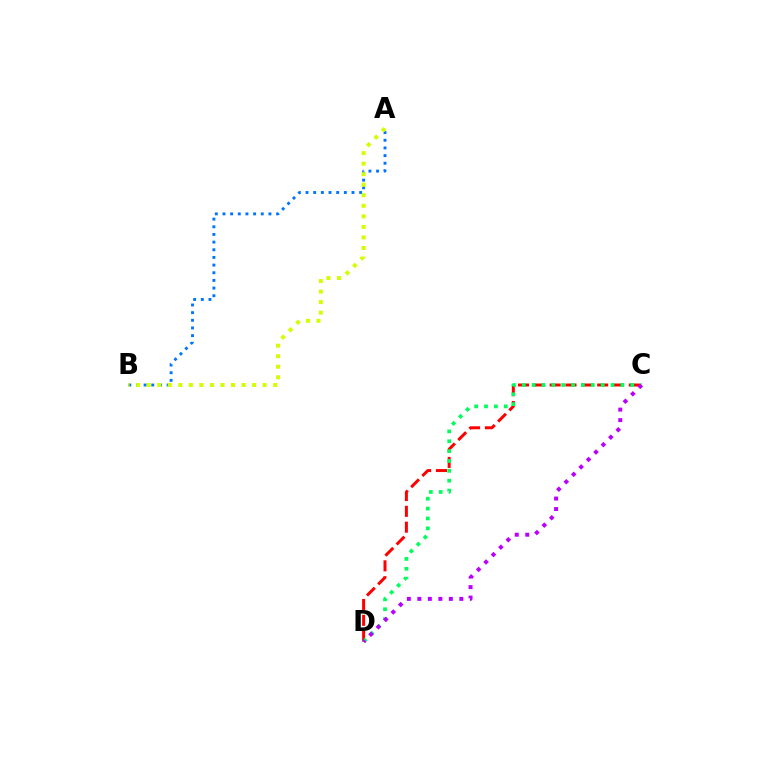{('C', 'D'): [{'color': '#ff0000', 'line_style': 'dashed', 'thickness': 2.15}, {'color': '#00ff5c', 'line_style': 'dotted', 'thickness': 2.68}, {'color': '#b900ff', 'line_style': 'dotted', 'thickness': 2.85}], ('A', 'B'): [{'color': '#0074ff', 'line_style': 'dotted', 'thickness': 2.08}, {'color': '#d1ff00', 'line_style': 'dotted', 'thickness': 2.86}]}